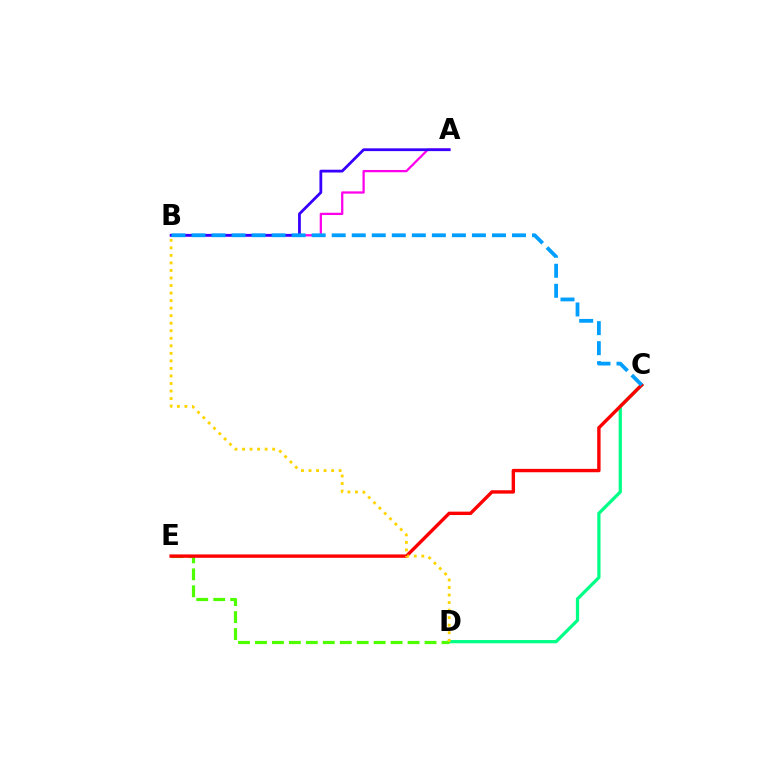{('C', 'D'): [{'color': '#00ff86', 'line_style': 'solid', 'thickness': 2.33}], ('A', 'B'): [{'color': '#ff00ed', 'line_style': 'solid', 'thickness': 1.63}, {'color': '#3700ff', 'line_style': 'solid', 'thickness': 2.0}], ('D', 'E'): [{'color': '#4fff00', 'line_style': 'dashed', 'thickness': 2.3}], ('C', 'E'): [{'color': '#ff0000', 'line_style': 'solid', 'thickness': 2.43}], ('B', 'C'): [{'color': '#009eff', 'line_style': 'dashed', 'thickness': 2.72}], ('B', 'D'): [{'color': '#ffd500', 'line_style': 'dotted', 'thickness': 2.05}]}